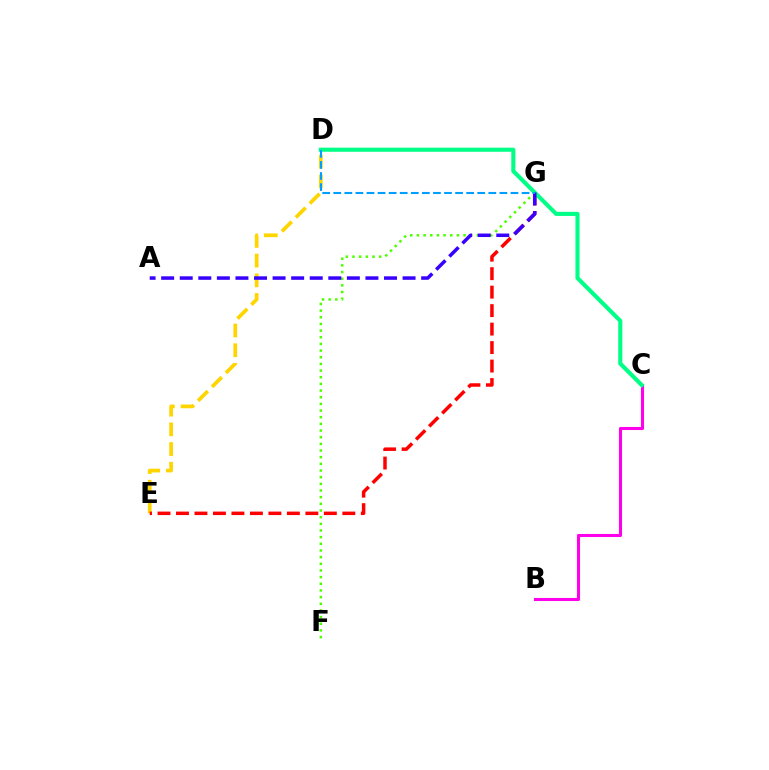{('D', 'E'): [{'color': '#ffd500', 'line_style': 'dashed', 'thickness': 2.68}], ('F', 'G'): [{'color': '#4fff00', 'line_style': 'dotted', 'thickness': 1.81}], ('E', 'G'): [{'color': '#ff0000', 'line_style': 'dashed', 'thickness': 2.51}], ('B', 'C'): [{'color': '#ff00ed', 'line_style': 'solid', 'thickness': 2.21}], ('C', 'D'): [{'color': '#00ff86', 'line_style': 'solid', 'thickness': 2.96}], ('A', 'G'): [{'color': '#3700ff', 'line_style': 'dashed', 'thickness': 2.52}], ('D', 'G'): [{'color': '#009eff', 'line_style': 'dashed', 'thickness': 1.5}]}